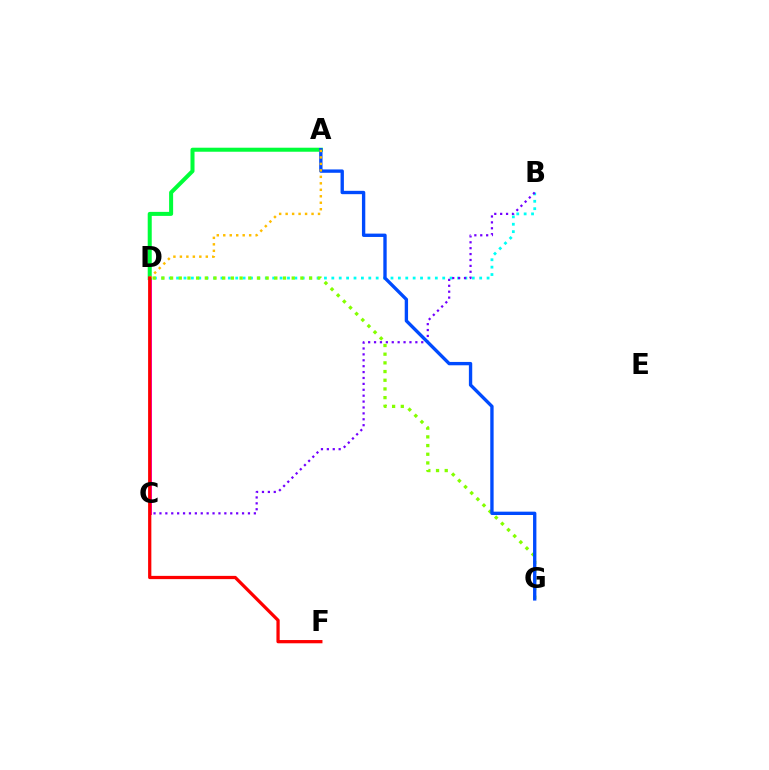{('C', 'D'): [{'color': '#ff00cf', 'line_style': 'solid', 'thickness': 2.16}], ('B', 'D'): [{'color': '#00fff6', 'line_style': 'dotted', 'thickness': 2.01}], ('A', 'D'): [{'color': '#00ff39', 'line_style': 'solid', 'thickness': 2.9}, {'color': '#ffbd00', 'line_style': 'dotted', 'thickness': 1.76}], ('D', 'G'): [{'color': '#84ff00', 'line_style': 'dotted', 'thickness': 2.36}], ('B', 'C'): [{'color': '#7200ff', 'line_style': 'dotted', 'thickness': 1.6}], ('A', 'G'): [{'color': '#004bff', 'line_style': 'solid', 'thickness': 2.41}], ('D', 'F'): [{'color': '#ff0000', 'line_style': 'solid', 'thickness': 2.34}]}